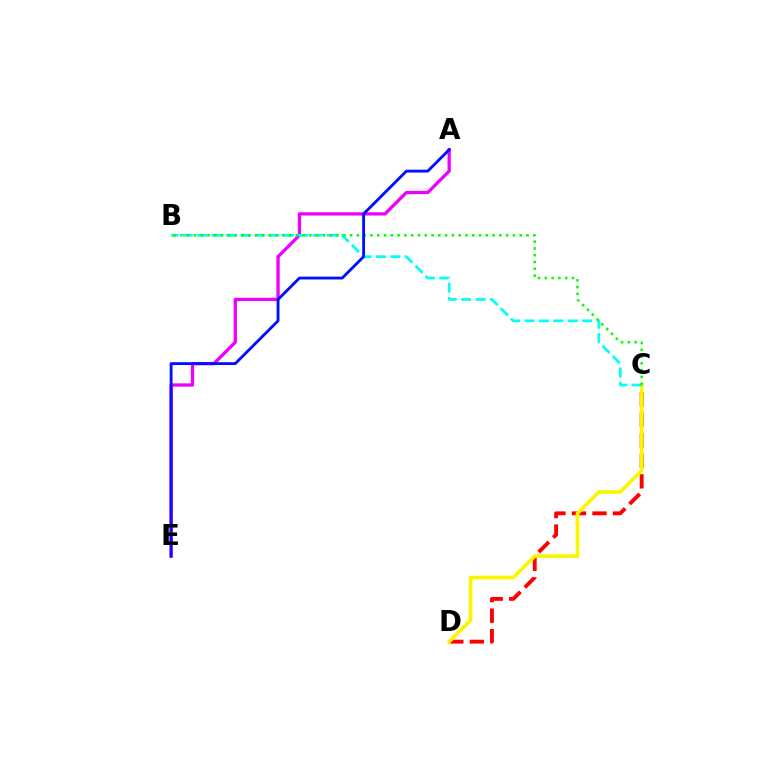{('C', 'D'): [{'color': '#ff0000', 'line_style': 'dashed', 'thickness': 2.79}, {'color': '#fcf500', 'line_style': 'solid', 'thickness': 2.63}], ('A', 'E'): [{'color': '#ee00ff', 'line_style': 'solid', 'thickness': 2.37}, {'color': '#0010ff', 'line_style': 'solid', 'thickness': 2.05}], ('B', 'C'): [{'color': '#00fff6', 'line_style': 'dashed', 'thickness': 1.96}, {'color': '#08ff00', 'line_style': 'dotted', 'thickness': 1.84}]}